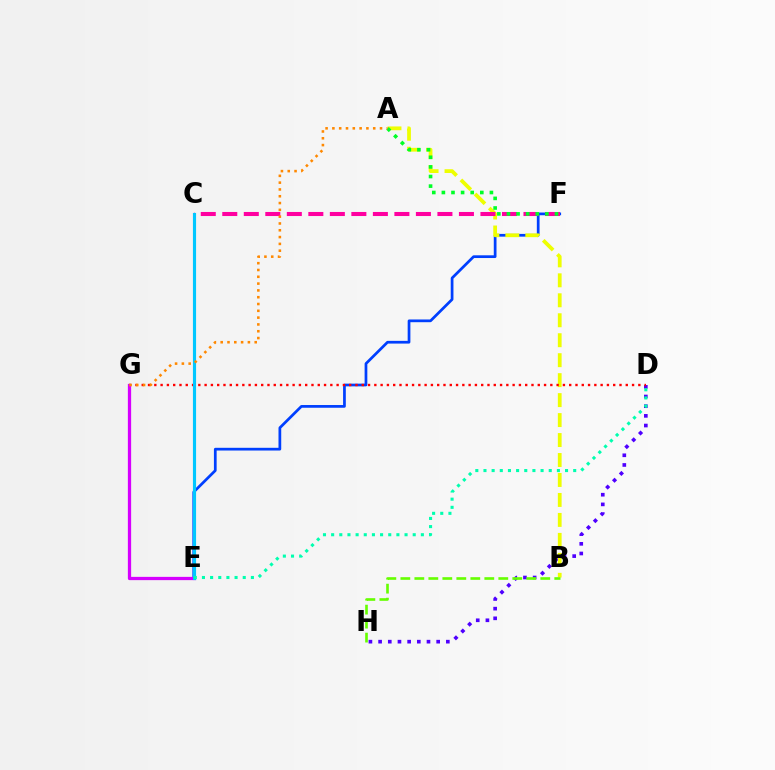{('E', 'F'): [{'color': '#003fff', 'line_style': 'solid', 'thickness': 1.96}], ('D', 'H'): [{'color': '#4f00ff', 'line_style': 'dotted', 'thickness': 2.63}], ('A', 'B'): [{'color': '#eeff00', 'line_style': 'dashed', 'thickness': 2.71}], ('B', 'H'): [{'color': '#66ff00', 'line_style': 'dashed', 'thickness': 1.9}], ('C', 'F'): [{'color': '#ff00a0', 'line_style': 'dashed', 'thickness': 2.92}], ('A', 'F'): [{'color': '#00ff27', 'line_style': 'dotted', 'thickness': 2.61}], ('D', 'G'): [{'color': '#ff0000', 'line_style': 'dotted', 'thickness': 1.71}], ('E', 'G'): [{'color': '#d600ff', 'line_style': 'solid', 'thickness': 2.35}], ('C', 'E'): [{'color': '#00c7ff', 'line_style': 'solid', 'thickness': 2.26}], ('D', 'E'): [{'color': '#00ffaf', 'line_style': 'dotted', 'thickness': 2.22}], ('A', 'G'): [{'color': '#ff8800', 'line_style': 'dotted', 'thickness': 1.85}]}